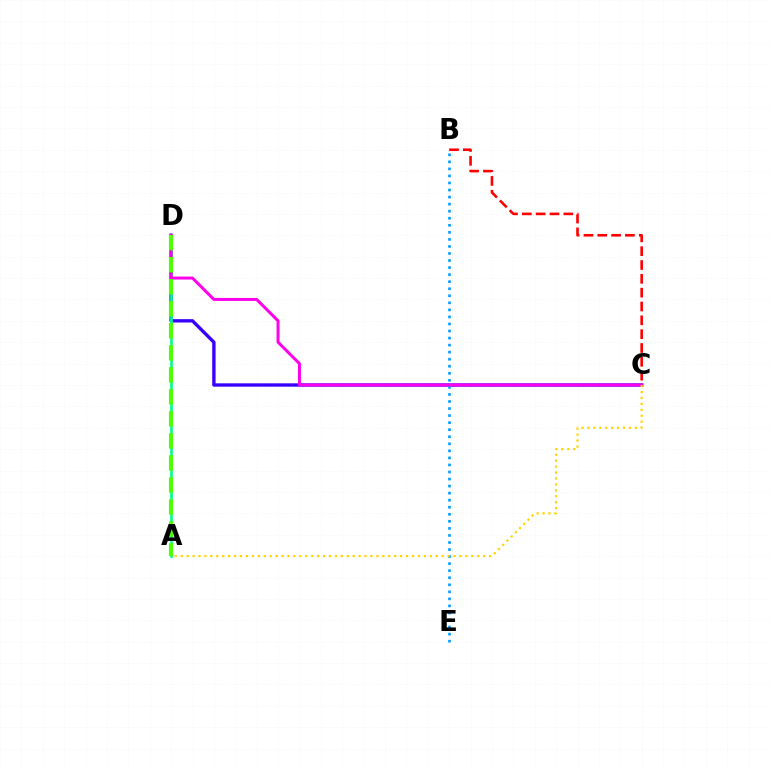{('C', 'D'): [{'color': '#3700ff', 'line_style': 'solid', 'thickness': 2.41}, {'color': '#ff00ed', 'line_style': 'solid', 'thickness': 2.15}], ('A', 'D'): [{'color': '#00ff86', 'line_style': 'solid', 'thickness': 1.88}, {'color': '#4fff00', 'line_style': 'dashed', 'thickness': 2.99}], ('B', 'C'): [{'color': '#ff0000', 'line_style': 'dashed', 'thickness': 1.88}], ('B', 'E'): [{'color': '#009eff', 'line_style': 'dotted', 'thickness': 1.92}], ('A', 'C'): [{'color': '#ffd500', 'line_style': 'dotted', 'thickness': 1.61}]}